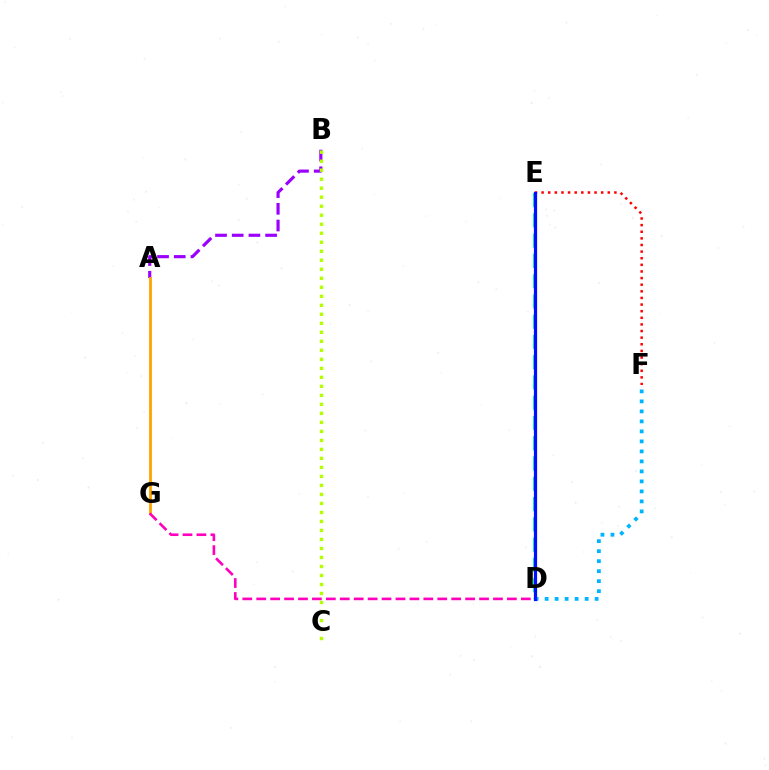{('A', 'B'): [{'color': '#9b00ff', 'line_style': 'dashed', 'thickness': 2.27}], ('D', 'F'): [{'color': '#00b5ff', 'line_style': 'dotted', 'thickness': 2.72}], ('A', 'G'): [{'color': '#ffa500', 'line_style': 'solid', 'thickness': 2.06}], ('D', 'E'): [{'color': '#00ff9d', 'line_style': 'dashed', 'thickness': 2.75}, {'color': '#08ff00', 'line_style': 'solid', 'thickness': 2.12}, {'color': '#0010ff', 'line_style': 'solid', 'thickness': 2.31}], ('E', 'F'): [{'color': '#ff0000', 'line_style': 'dotted', 'thickness': 1.8}], ('D', 'G'): [{'color': '#ff00bd', 'line_style': 'dashed', 'thickness': 1.89}], ('B', 'C'): [{'color': '#b3ff00', 'line_style': 'dotted', 'thickness': 2.45}]}